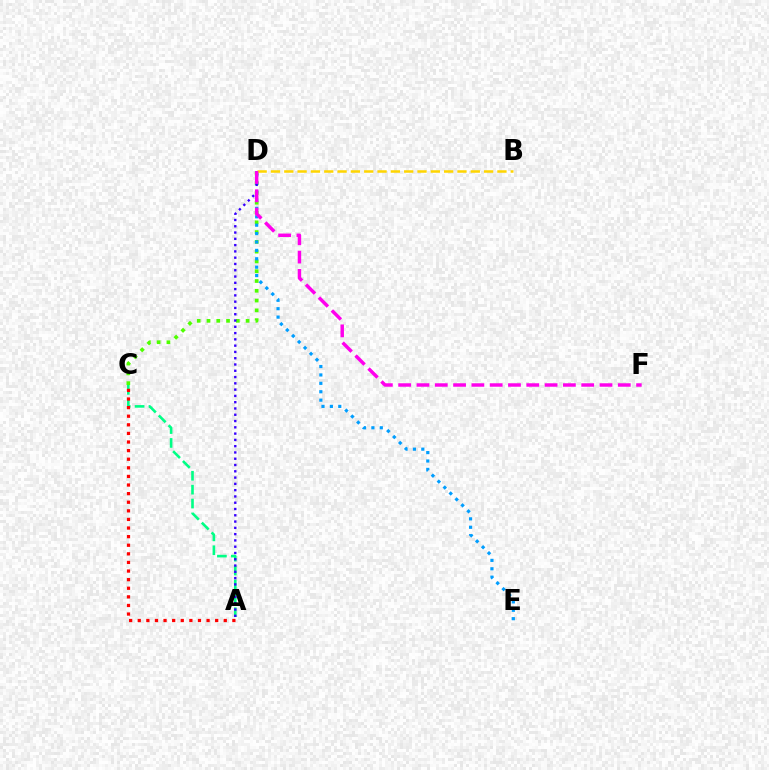{('C', 'D'): [{'color': '#4fff00', 'line_style': 'dotted', 'thickness': 2.66}], ('A', 'C'): [{'color': '#00ff86', 'line_style': 'dashed', 'thickness': 1.89}, {'color': '#ff0000', 'line_style': 'dotted', 'thickness': 2.34}], ('D', 'E'): [{'color': '#009eff', 'line_style': 'dotted', 'thickness': 2.28}], ('A', 'D'): [{'color': '#3700ff', 'line_style': 'dotted', 'thickness': 1.71}], ('B', 'D'): [{'color': '#ffd500', 'line_style': 'dashed', 'thickness': 1.81}], ('D', 'F'): [{'color': '#ff00ed', 'line_style': 'dashed', 'thickness': 2.49}]}